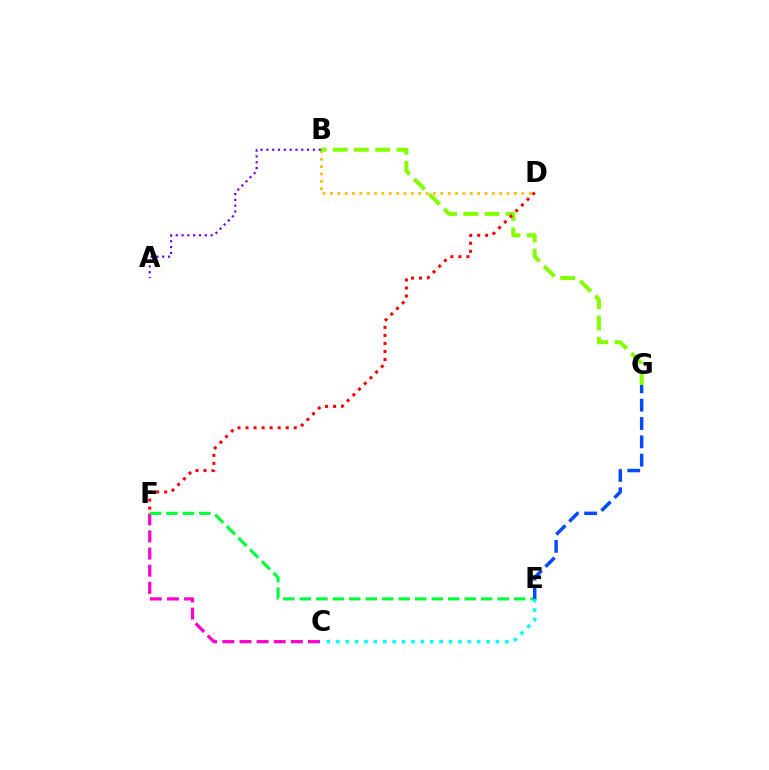{('C', 'F'): [{'color': '#ff00cf', 'line_style': 'dashed', 'thickness': 2.33}], ('B', 'D'): [{'color': '#ffbd00', 'line_style': 'dotted', 'thickness': 2.0}], ('B', 'G'): [{'color': '#84ff00', 'line_style': 'dashed', 'thickness': 2.88}], ('C', 'E'): [{'color': '#00fff6', 'line_style': 'dotted', 'thickness': 2.55}], ('A', 'B'): [{'color': '#7200ff', 'line_style': 'dotted', 'thickness': 1.58}], ('E', 'F'): [{'color': '#00ff39', 'line_style': 'dashed', 'thickness': 2.24}], ('D', 'F'): [{'color': '#ff0000', 'line_style': 'dotted', 'thickness': 2.18}], ('E', 'G'): [{'color': '#004bff', 'line_style': 'dashed', 'thickness': 2.49}]}